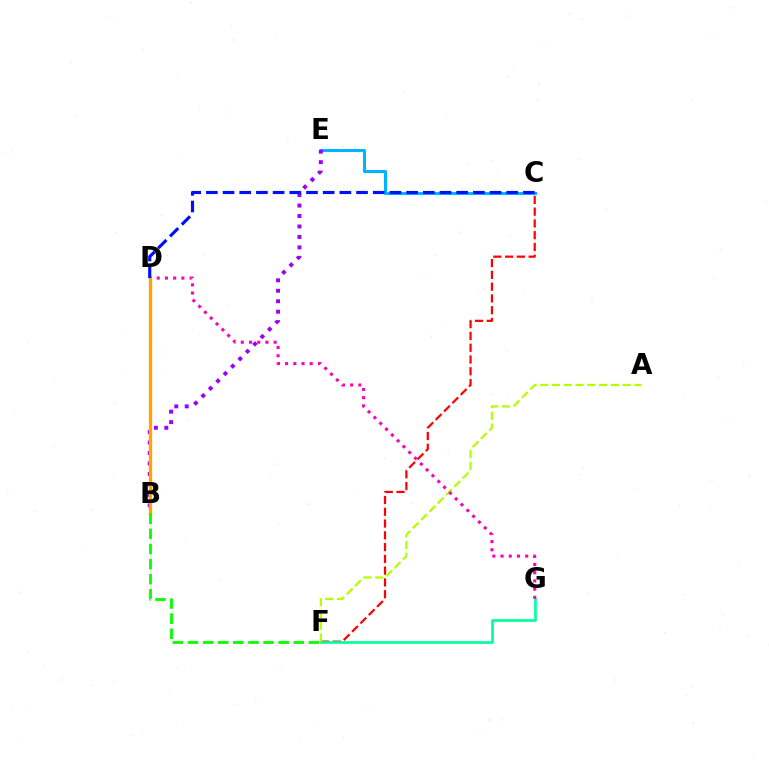{('C', 'E'): [{'color': '#00b5ff', 'line_style': 'solid', 'thickness': 2.2}], ('C', 'F'): [{'color': '#ff0000', 'line_style': 'dashed', 'thickness': 1.6}], ('F', 'G'): [{'color': '#00ff9d', 'line_style': 'solid', 'thickness': 1.93}], ('B', 'E'): [{'color': '#9b00ff', 'line_style': 'dotted', 'thickness': 2.84}], ('A', 'F'): [{'color': '#b3ff00', 'line_style': 'dashed', 'thickness': 1.6}], ('D', 'G'): [{'color': '#ff00bd', 'line_style': 'dotted', 'thickness': 2.23}], ('B', 'D'): [{'color': '#ffa500', 'line_style': 'solid', 'thickness': 2.38}], ('B', 'F'): [{'color': '#08ff00', 'line_style': 'dashed', 'thickness': 2.05}], ('C', 'D'): [{'color': '#0010ff', 'line_style': 'dashed', 'thickness': 2.27}]}